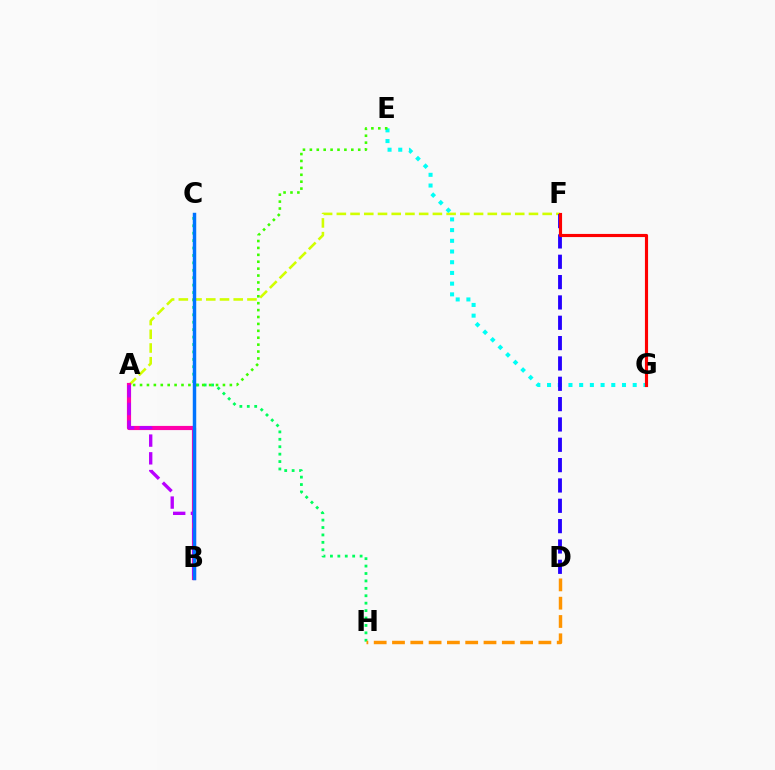{('A', 'F'): [{'color': '#d1ff00', 'line_style': 'dashed', 'thickness': 1.86}], ('E', 'G'): [{'color': '#00fff6', 'line_style': 'dotted', 'thickness': 2.91}], ('C', 'H'): [{'color': '#00ff5c', 'line_style': 'dotted', 'thickness': 2.02}], ('A', 'E'): [{'color': '#3dff00', 'line_style': 'dotted', 'thickness': 1.88}], ('A', 'B'): [{'color': '#ff00ac', 'line_style': 'solid', 'thickness': 3.0}, {'color': '#b900ff', 'line_style': 'dashed', 'thickness': 2.41}], ('D', 'F'): [{'color': '#2500ff', 'line_style': 'dashed', 'thickness': 2.76}], ('D', 'H'): [{'color': '#ff9400', 'line_style': 'dashed', 'thickness': 2.49}], ('F', 'G'): [{'color': '#ff0000', 'line_style': 'solid', 'thickness': 2.26}], ('B', 'C'): [{'color': '#0074ff', 'line_style': 'solid', 'thickness': 2.49}]}